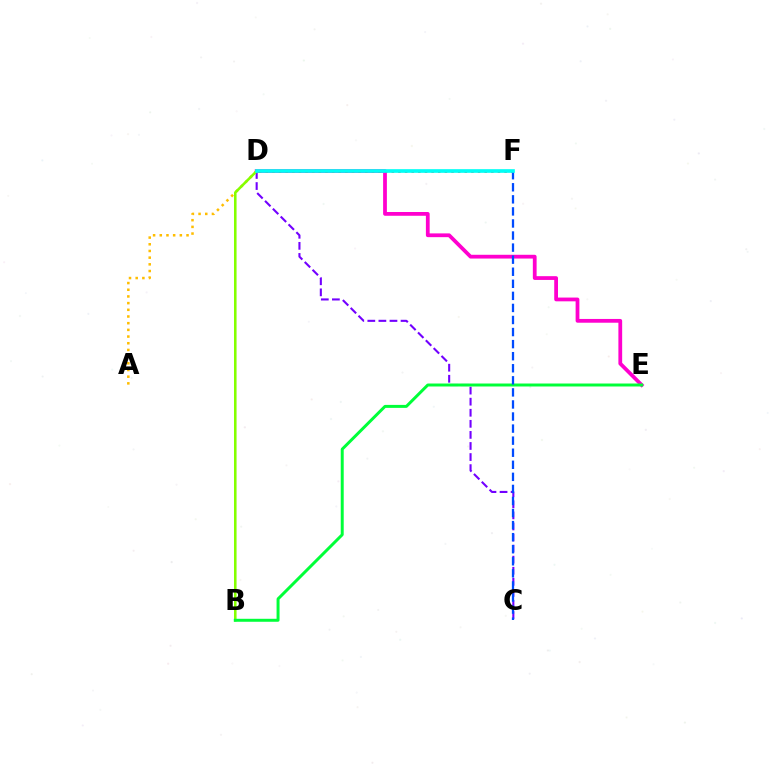{('A', 'D'): [{'color': '#ffbd00', 'line_style': 'dotted', 'thickness': 1.82}], ('C', 'D'): [{'color': '#7200ff', 'line_style': 'dashed', 'thickness': 1.5}], ('D', 'E'): [{'color': '#ff00cf', 'line_style': 'solid', 'thickness': 2.71}], ('D', 'F'): [{'color': '#ff0000', 'line_style': 'dotted', 'thickness': 1.8}, {'color': '#00fff6', 'line_style': 'solid', 'thickness': 2.63}], ('B', 'D'): [{'color': '#84ff00', 'line_style': 'solid', 'thickness': 1.85}], ('B', 'E'): [{'color': '#00ff39', 'line_style': 'solid', 'thickness': 2.14}], ('C', 'F'): [{'color': '#004bff', 'line_style': 'dashed', 'thickness': 1.64}]}